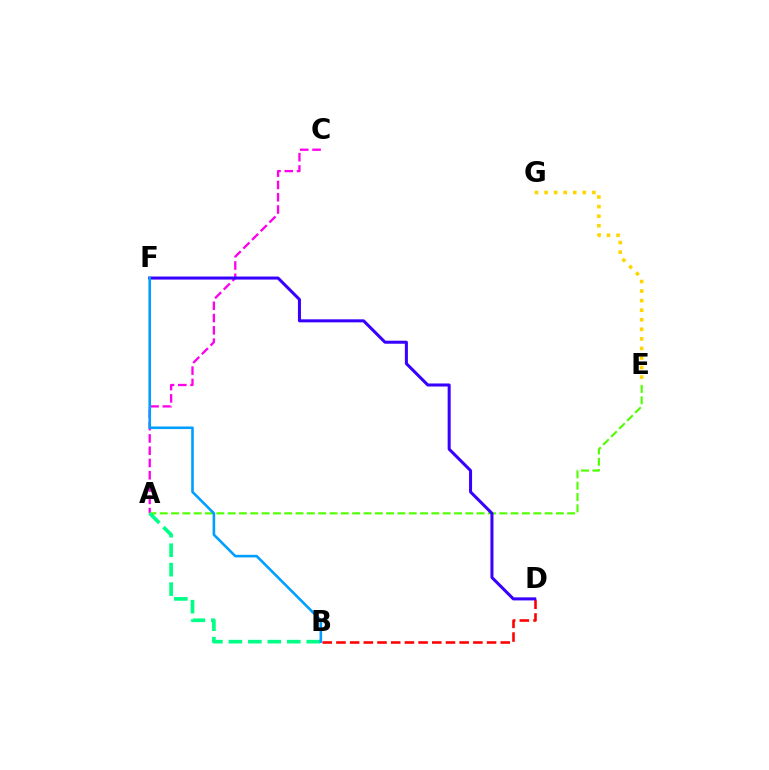{('A', 'C'): [{'color': '#ff00ed', 'line_style': 'dashed', 'thickness': 1.67}], ('B', 'D'): [{'color': '#ff0000', 'line_style': 'dashed', 'thickness': 1.86}], ('A', 'E'): [{'color': '#4fff00', 'line_style': 'dashed', 'thickness': 1.54}], ('D', 'F'): [{'color': '#3700ff', 'line_style': 'solid', 'thickness': 2.18}], ('A', 'B'): [{'color': '#00ff86', 'line_style': 'dashed', 'thickness': 2.64}], ('B', 'F'): [{'color': '#009eff', 'line_style': 'solid', 'thickness': 1.87}], ('E', 'G'): [{'color': '#ffd500', 'line_style': 'dotted', 'thickness': 2.6}]}